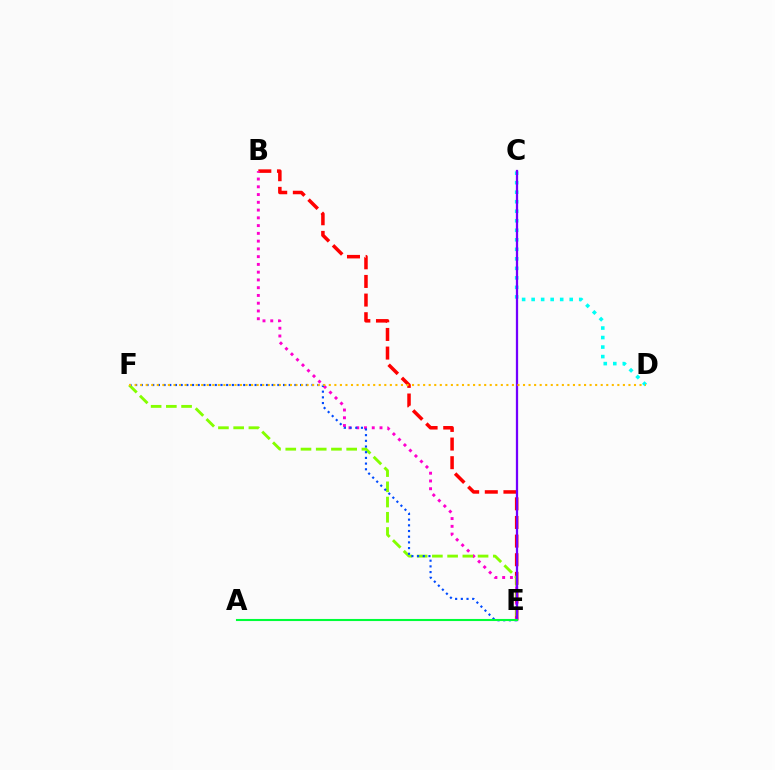{('B', 'E'): [{'color': '#ff0000', 'line_style': 'dashed', 'thickness': 2.53}, {'color': '#ff00cf', 'line_style': 'dotted', 'thickness': 2.11}], ('E', 'F'): [{'color': '#84ff00', 'line_style': 'dashed', 'thickness': 2.07}, {'color': '#004bff', 'line_style': 'dotted', 'thickness': 1.55}], ('C', 'D'): [{'color': '#00fff6', 'line_style': 'dotted', 'thickness': 2.59}], ('C', 'E'): [{'color': '#7200ff', 'line_style': 'solid', 'thickness': 1.63}], ('D', 'F'): [{'color': '#ffbd00', 'line_style': 'dotted', 'thickness': 1.51}], ('A', 'E'): [{'color': '#00ff39', 'line_style': 'solid', 'thickness': 1.51}]}